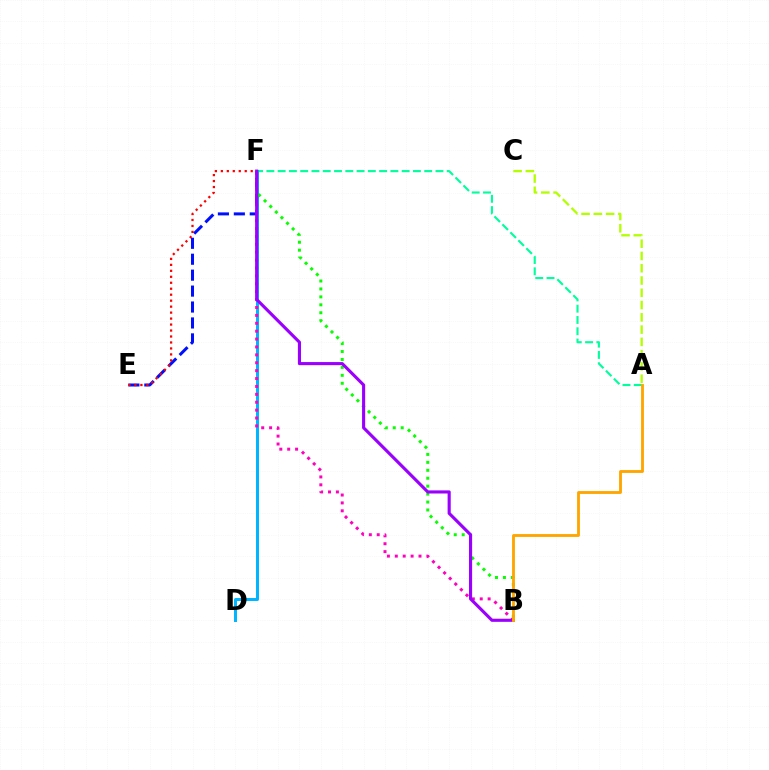{('A', 'C'): [{'color': '#b3ff00', 'line_style': 'dashed', 'thickness': 1.67}], ('E', 'F'): [{'color': '#0010ff', 'line_style': 'dashed', 'thickness': 2.16}, {'color': '#ff0000', 'line_style': 'dotted', 'thickness': 1.62}], ('A', 'F'): [{'color': '#00ff9d', 'line_style': 'dashed', 'thickness': 1.53}], ('D', 'F'): [{'color': '#00b5ff', 'line_style': 'solid', 'thickness': 2.15}], ('B', 'F'): [{'color': '#ff00bd', 'line_style': 'dotted', 'thickness': 2.15}, {'color': '#08ff00', 'line_style': 'dotted', 'thickness': 2.16}, {'color': '#9b00ff', 'line_style': 'solid', 'thickness': 2.24}], ('A', 'B'): [{'color': '#ffa500', 'line_style': 'solid', 'thickness': 2.05}]}